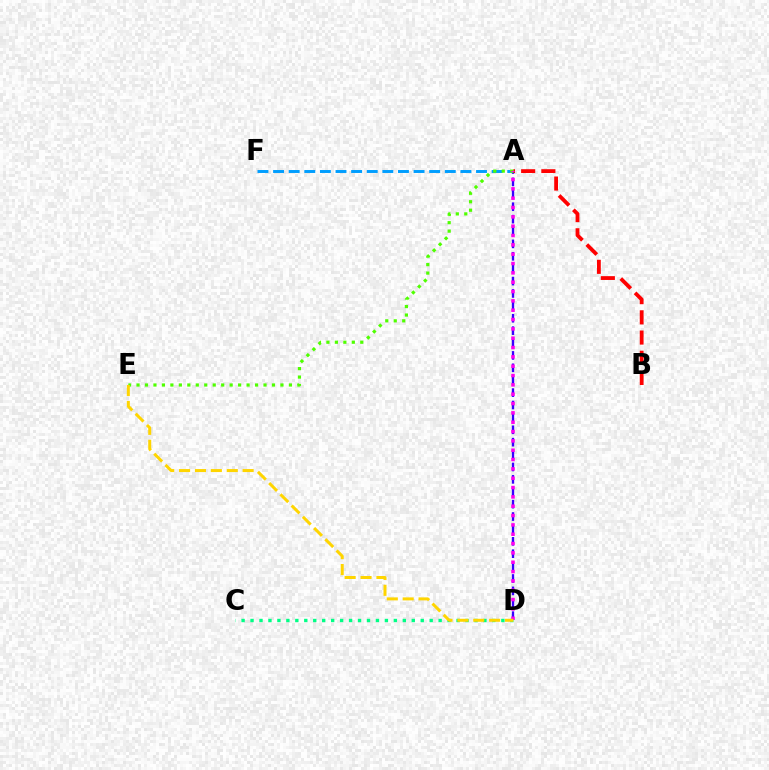{('C', 'D'): [{'color': '#00ff86', 'line_style': 'dotted', 'thickness': 2.43}], ('A', 'D'): [{'color': '#3700ff', 'line_style': 'dashed', 'thickness': 1.68}, {'color': '#ff00ed', 'line_style': 'dotted', 'thickness': 2.54}], ('A', 'F'): [{'color': '#009eff', 'line_style': 'dashed', 'thickness': 2.12}], ('A', 'B'): [{'color': '#ff0000', 'line_style': 'dashed', 'thickness': 2.74}], ('A', 'E'): [{'color': '#4fff00', 'line_style': 'dotted', 'thickness': 2.3}], ('D', 'E'): [{'color': '#ffd500', 'line_style': 'dashed', 'thickness': 2.16}]}